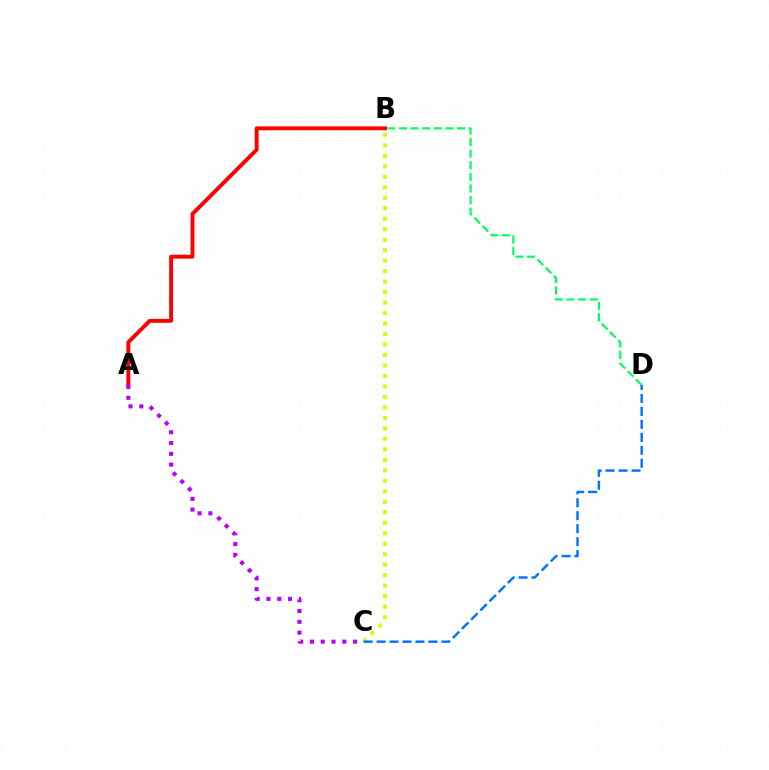{('B', 'D'): [{'color': '#00ff5c', 'line_style': 'dashed', 'thickness': 1.58}], ('A', 'B'): [{'color': '#ff0000', 'line_style': 'solid', 'thickness': 2.81}], ('B', 'C'): [{'color': '#d1ff00', 'line_style': 'dotted', 'thickness': 2.85}], ('C', 'D'): [{'color': '#0074ff', 'line_style': 'dashed', 'thickness': 1.76}], ('A', 'C'): [{'color': '#b900ff', 'line_style': 'dotted', 'thickness': 2.93}]}